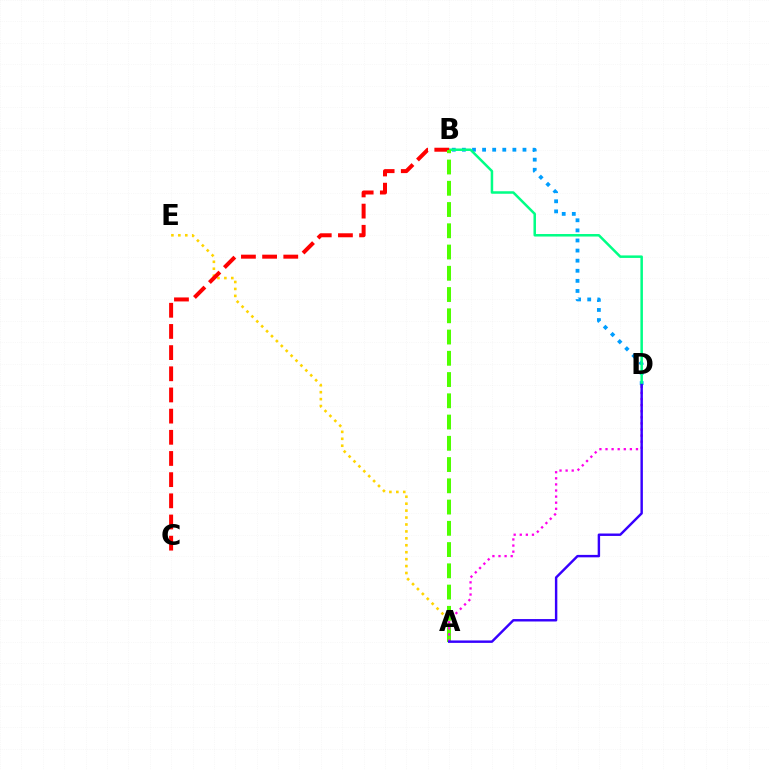{('B', 'D'): [{'color': '#009eff', 'line_style': 'dotted', 'thickness': 2.74}, {'color': '#00ff86', 'line_style': 'solid', 'thickness': 1.81}], ('A', 'E'): [{'color': '#ffd500', 'line_style': 'dotted', 'thickness': 1.88}], ('B', 'C'): [{'color': '#ff0000', 'line_style': 'dashed', 'thickness': 2.88}], ('A', 'B'): [{'color': '#4fff00', 'line_style': 'dashed', 'thickness': 2.89}], ('A', 'D'): [{'color': '#ff00ed', 'line_style': 'dotted', 'thickness': 1.66}, {'color': '#3700ff', 'line_style': 'solid', 'thickness': 1.75}]}